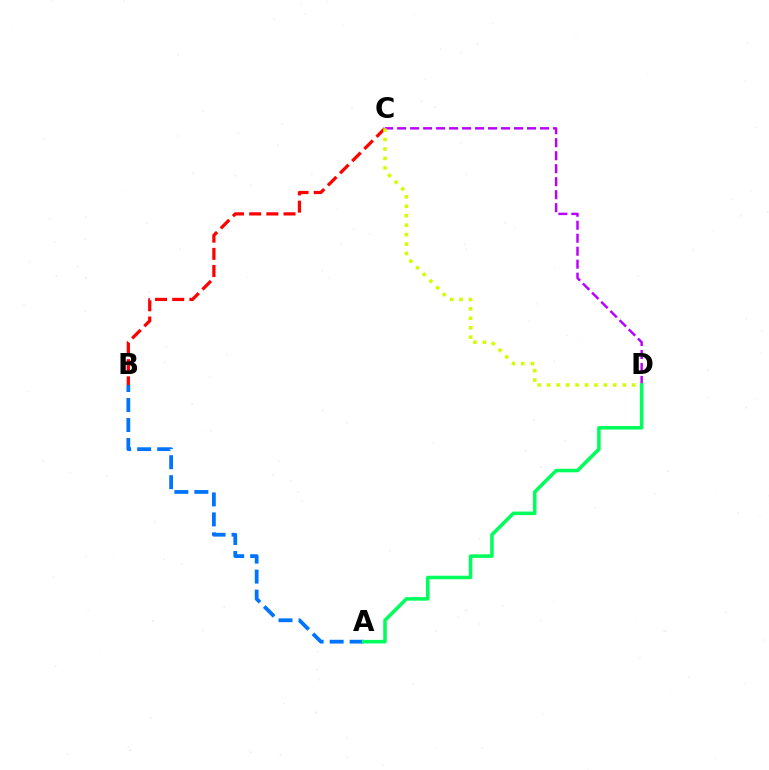{('B', 'C'): [{'color': '#ff0000', 'line_style': 'dashed', 'thickness': 2.33}], ('A', 'B'): [{'color': '#0074ff', 'line_style': 'dashed', 'thickness': 2.72}], ('C', 'D'): [{'color': '#b900ff', 'line_style': 'dashed', 'thickness': 1.76}, {'color': '#d1ff00', 'line_style': 'dotted', 'thickness': 2.57}], ('A', 'D'): [{'color': '#00ff5c', 'line_style': 'solid', 'thickness': 2.55}]}